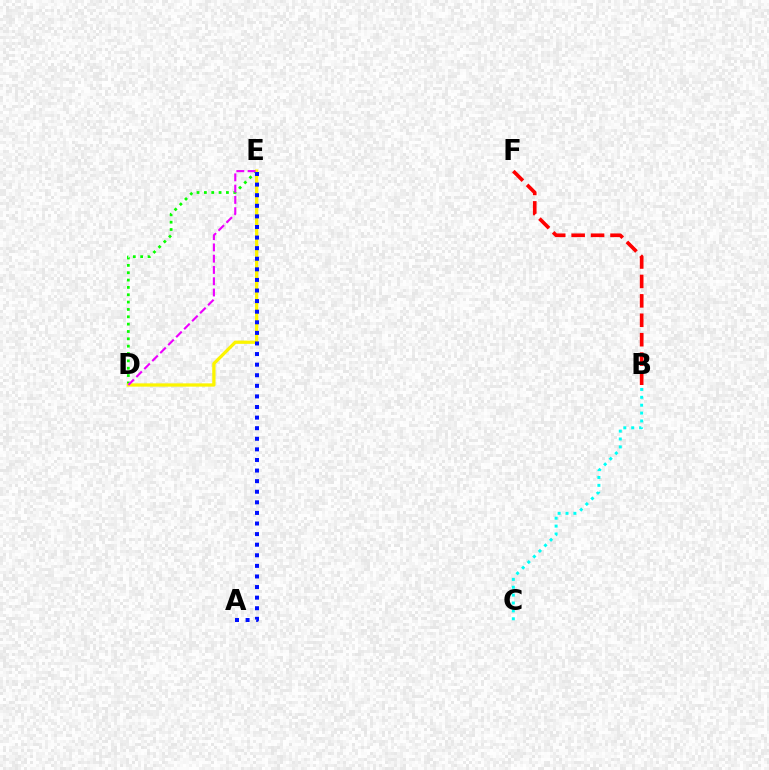{('B', 'F'): [{'color': '#ff0000', 'line_style': 'dashed', 'thickness': 2.64}], ('D', 'E'): [{'color': '#08ff00', 'line_style': 'dotted', 'thickness': 2.0}, {'color': '#fcf500', 'line_style': 'solid', 'thickness': 2.36}, {'color': '#ee00ff', 'line_style': 'dashed', 'thickness': 1.53}], ('B', 'C'): [{'color': '#00fff6', 'line_style': 'dotted', 'thickness': 2.14}], ('A', 'E'): [{'color': '#0010ff', 'line_style': 'dotted', 'thickness': 2.88}]}